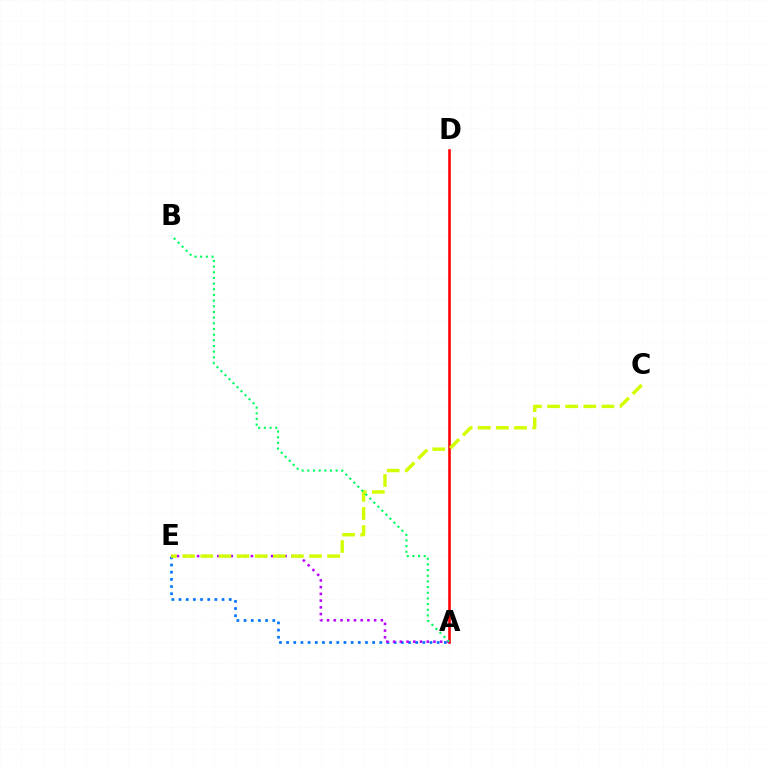{('A', 'E'): [{'color': '#0074ff', 'line_style': 'dotted', 'thickness': 1.95}, {'color': '#b900ff', 'line_style': 'dotted', 'thickness': 1.83}], ('A', 'D'): [{'color': '#ff0000', 'line_style': 'solid', 'thickness': 1.87}], ('C', 'E'): [{'color': '#d1ff00', 'line_style': 'dashed', 'thickness': 2.46}], ('A', 'B'): [{'color': '#00ff5c', 'line_style': 'dotted', 'thickness': 1.54}]}